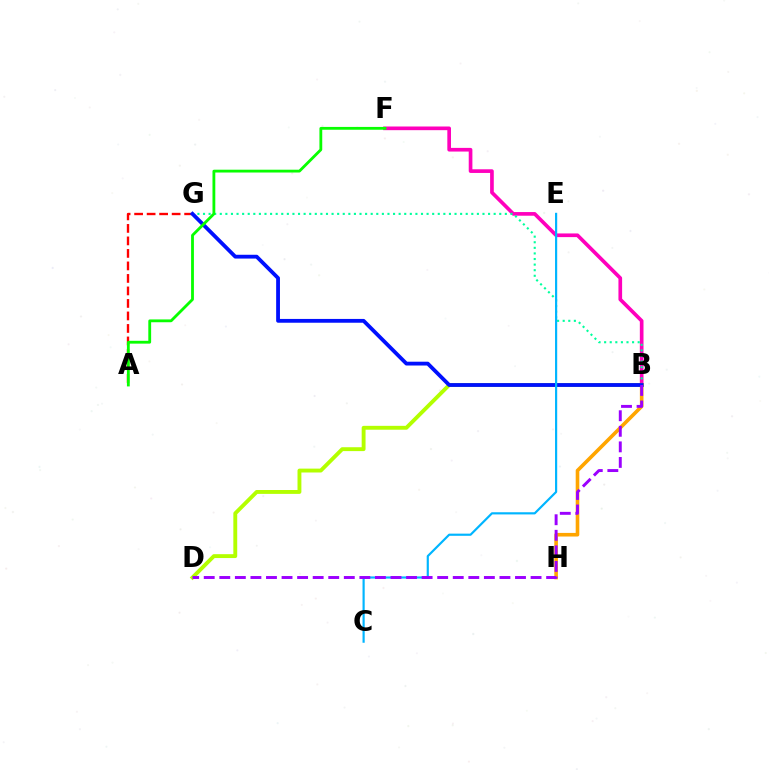{('A', 'G'): [{'color': '#ff0000', 'line_style': 'dashed', 'thickness': 1.7}], ('B', 'F'): [{'color': '#ff00bd', 'line_style': 'solid', 'thickness': 2.64}], ('B', 'D'): [{'color': '#b3ff00', 'line_style': 'solid', 'thickness': 2.79}, {'color': '#9b00ff', 'line_style': 'dashed', 'thickness': 2.11}], ('B', 'G'): [{'color': '#00ff9d', 'line_style': 'dotted', 'thickness': 1.52}, {'color': '#0010ff', 'line_style': 'solid', 'thickness': 2.74}], ('B', 'H'): [{'color': '#ffa500', 'line_style': 'solid', 'thickness': 2.6}], ('C', 'E'): [{'color': '#00b5ff', 'line_style': 'solid', 'thickness': 1.56}], ('A', 'F'): [{'color': '#08ff00', 'line_style': 'solid', 'thickness': 2.03}]}